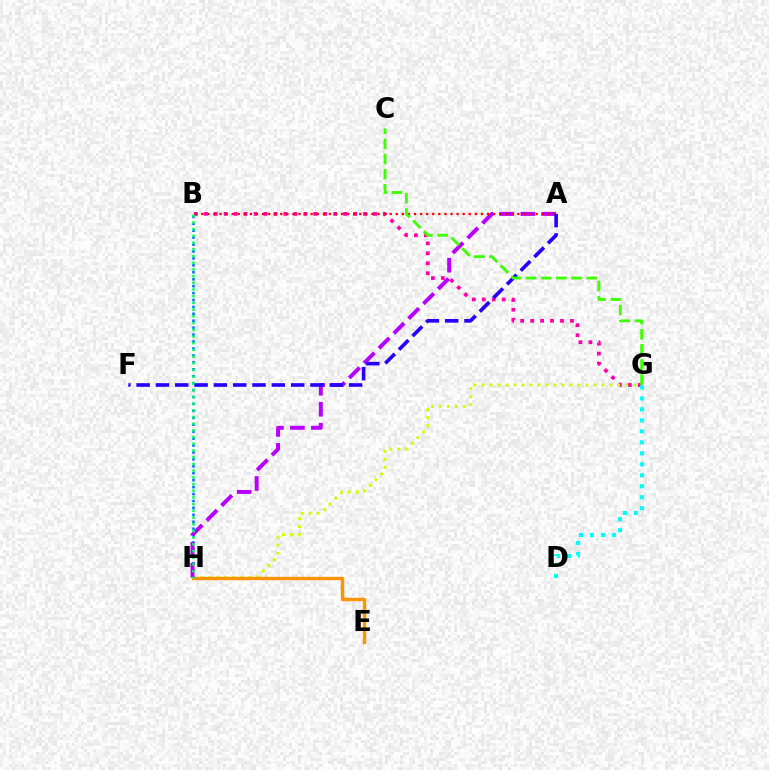{('B', 'G'): [{'color': '#ff00ac', 'line_style': 'dotted', 'thickness': 2.71}], ('G', 'H'): [{'color': '#d1ff00', 'line_style': 'dotted', 'thickness': 2.17}], ('D', 'G'): [{'color': '#00fff6', 'line_style': 'dotted', 'thickness': 2.98}], ('B', 'H'): [{'color': '#0074ff', 'line_style': 'dotted', 'thickness': 1.88}, {'color': '#00ff5c', 'line_style': 'dotted', 'thickness': 1.82}], ('E', 'H'): [{'color': '#ff9400', 'line_style': 'solid', 'thickness': 2.44}], ('A', 'H'): [{'color': '#b900ff', 'line_style': 'dashed', 'thickness': 2.85}], ('A', 'B'): [{'color': '#ff0000', 'line_style': 'dotted', 'thickness': 1.65}], ('A', 'F'): [{'color': '#2500ff', 'line_style': 'dashed', 'thickness': 2.62}], ('C', 'G'): [{'color': '#3dff00', 'line_style': 'dashed', 'thickness': 2.06}]}